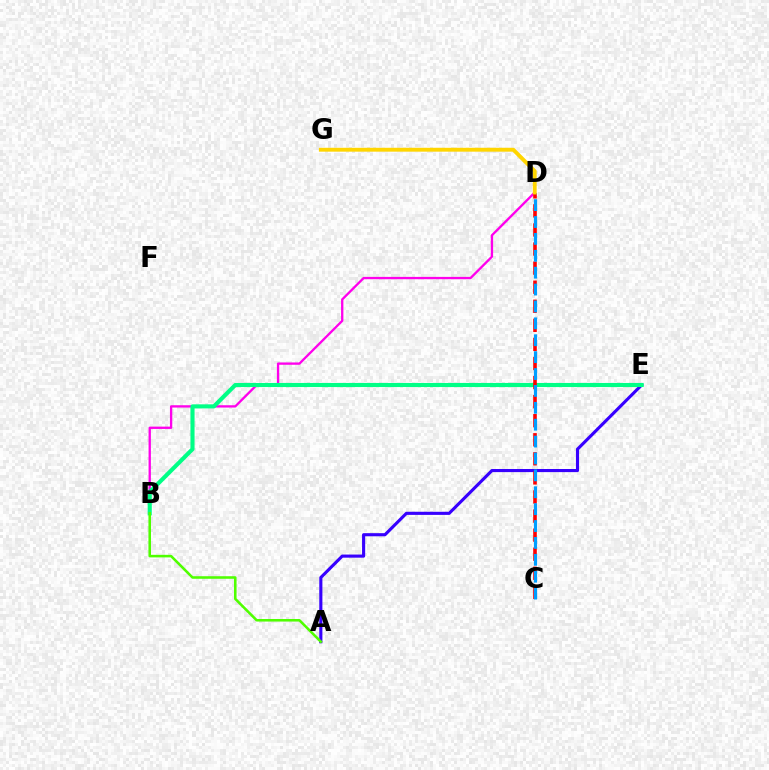{('A', 'E'): [{'color': '#3700ff', 'line_style': 'solid', 'thickness': 2.24}], ('B', 'D'): [{'color': '#ff00ed', 'line_style': 'solid', 'thickness': 1.67}], ('B', 'E'): [{'color': '#00ff86', 'line_style': 'solid', 'thickness': 2.95}], ('A', 'B'): [{'color': '#4fff00', 'line_style': 'solid', 'thickness': 1.84}], ('C', 'D'): [{'color': '#ff0000', 'line_style': 'dashed', 'thickness': 2.59}, {'color': '#009eff', 'line_style': 'dashed', 'thickness': 2.29}], ('D', 'G'): [{'color': '#ffd500', 'line_style': 'solid', 'thickness': 2.79}]}